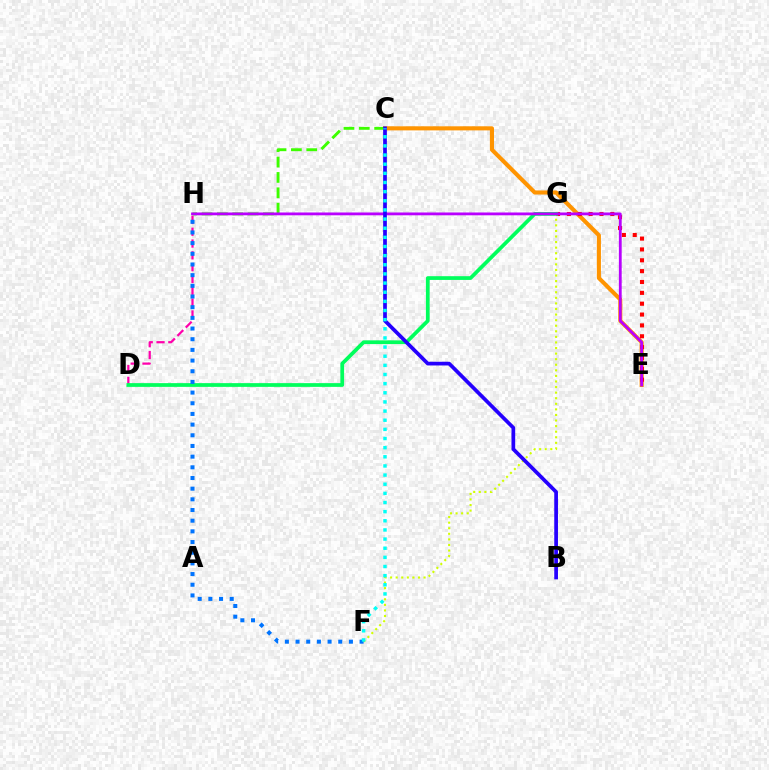{('D', 'H'): [{'color': '#ff00ac', 'line_style': 'dashed', 'thickness': 1.6}], ('C', 'E'): [{'color': '#ff9400', 'line_style': 'solid', 'thickness': 2.95}], ('C', 'H'): [{'color': '#3dff00', 'line_style': 'dashed', 'thickness': 2.09}], ('E', 'G'): [{'color': '#ff0000', 'line_style': 'dotted', 'thickness': 2.95}], ('D', 'G'): [{'color': '#00ff5c', 'line_style': 'solid', 'thickness': 2.69}], ('F', 'G'): [{'color': '#d1ff00', 'line_style': 'dotted', 'thickness': 1.52}], ('F', 'H'): [{'color': '#0074ff', 'line_style': 'dotted', 'thickness': 2.9}], ('E', 'H'): [{'color': '#b900ff', 'line_style': 'solid', 'thickness': 2.02}], ('B', 'C'): [{'color': '#2500ff', 'line_style': 'solid', 'thickness': 2.67}], ('C', 'F'): [{'color': '#00fff6', 'line_style': 'dotted', 'thickness': 2.48}]}